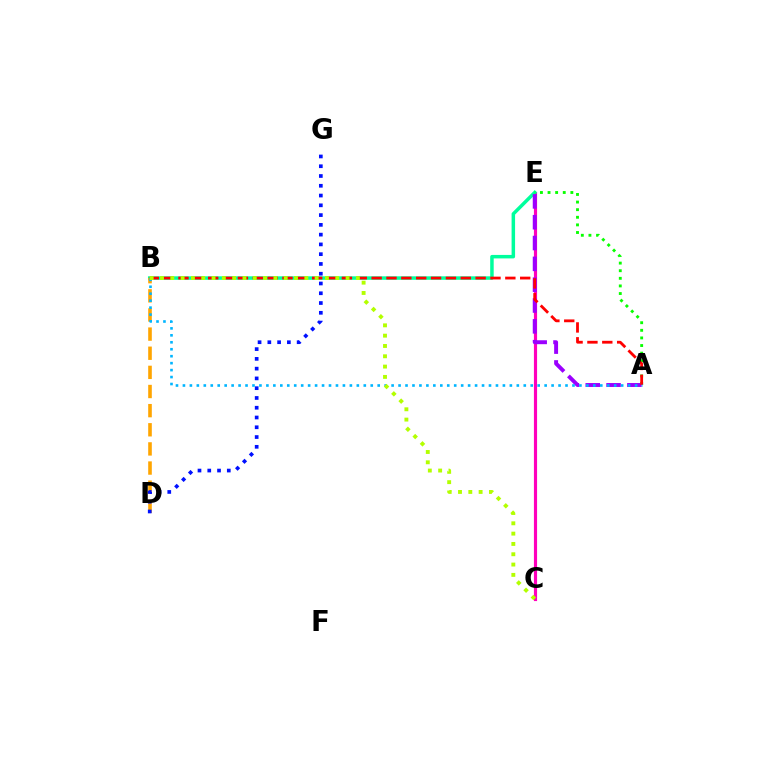{('C', 'E'): [{'color': '#ff00bd', 'line_style': 'solid', 'thickness': 2.27}], ('B', 'E'): [{'color': '#00ff9d', 'line_style': 'solid', 'thickness': 2.51}], ('A', 'E'): [{'color': '#08ff00', 'line_style': 'dotted', 'thickness': 2.07}, {'color': '#9b00ff', 'line_style': 'dashed', 'thickness': 2.83}], ('B', 'D'): [{'color': '#ffa500', 'line_style': 'dashed', 'thickness': 2.6}], ('A', 'B'): [{'color': '#ff0000', 'line_style': 'dashed', 'thickness': 2.02}, {'color': '#00b5ff', 'line_style': 'dotted', 'thickness': 1.89}], ('D', 'G'): [{'color': '#0010ff', 'line_style': 'dotted', 'thickness': 2.65}], ('B', 'C'): [{'color': '#b3ff00', 'line_style': 'dotted', 'thickness': 2.8}]}